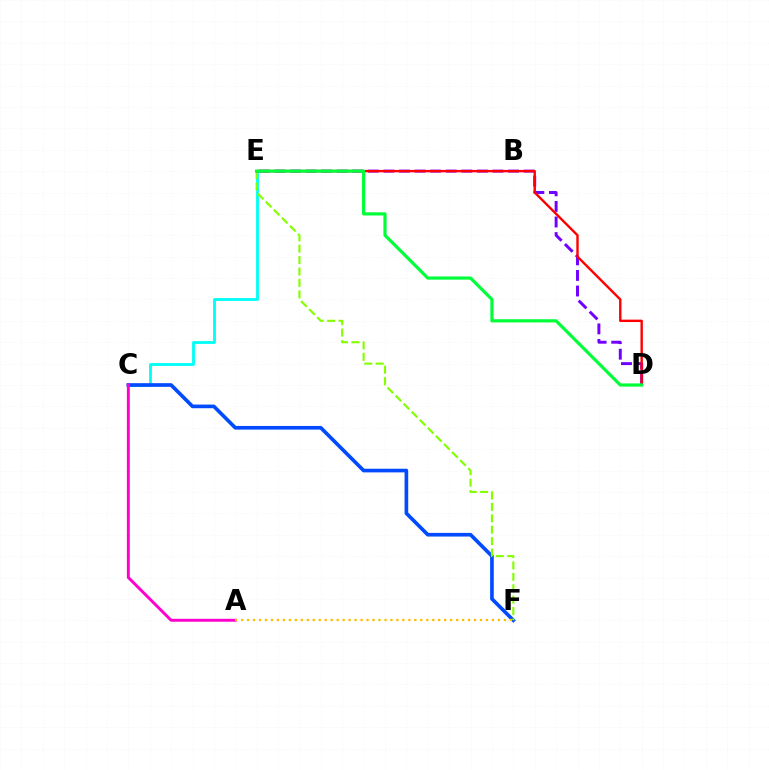{('C', 'E'): [{'color': '#00fff6', 'line_style': 'solid', 'thickness': 2.03}], ('C', 'F'): [{'color': '#004bff', 'line_style': 'solid', 'thickness': 2.63}], ('A', 'C'): [{'color': '#ff00cf', 'line_style': 'solid', 'thickness': 2.11}], ('D', 'E'): [{'color': '#7200ff', 'line_style': 'dashed', 'thickness': 2.12}, {'color': '#ff0000', 'line_style': 'solid', 'thickness': 1.72}, {'color': '#00ff39', 'line_style': 'solid', 'thickness': 2.29}], ('E', 'F'): [{'color': '#84ff00', 'line_style': 'dashed', 'thickness': 1.55}], ('A', 'F'): [{'color': '#ffbd00', 'line_style': 'dotted', 'thickness': 1.62}]}